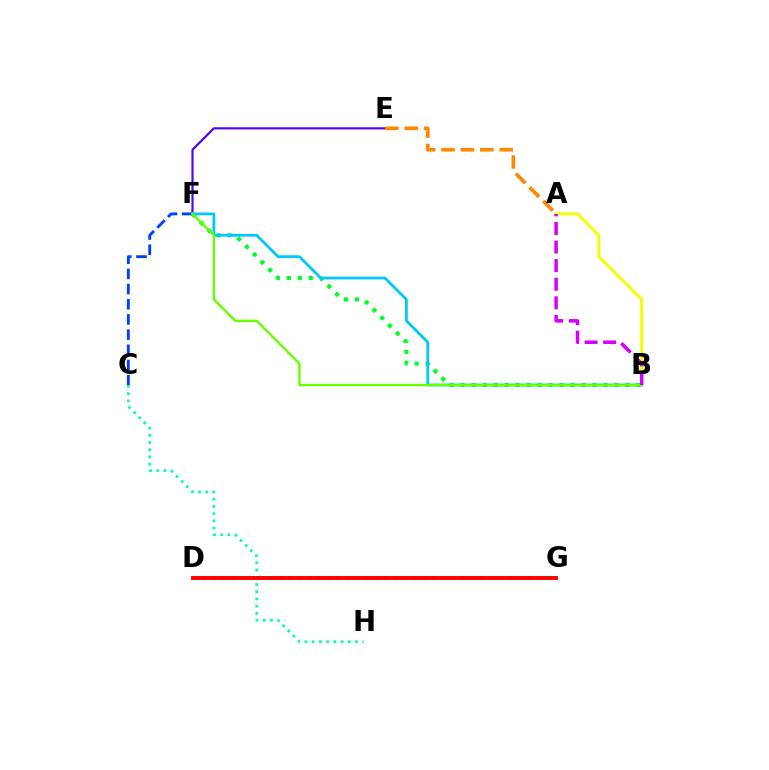{('B', 'F'): [{'color': '#00ff27', 'line_style': 'dotted', 'thickness': 2.98}, {'color': '#00c7ff', 'line_style': 'solid', 'thickness': 1.99}, {'color': '#66ff00', 'line_style': 'solid', 'thickness': 1.71}], ('D', 'G'): [{'color': '#ff00a0', 'line_style': 'dotted', 'thickness': 2.6}, {'color': '#ff0000', 'line_style': 'solid', 'thickness': 2.81}], ('C', 'H'): [{'color': '#00ffaf', 'line_style': 'dotted', 'thickness': 1.96}], ('C', 'F'): [{'color': '#003fff', 'line_style': 'dashed', 'thickness': 2.06}], ('E', 'F'): [{'color': '#4f00ff', 'line_style': 'solid', 'thickness': 1.56}], ('A', 'B'): [{'color': '#eeff00', 'line_style': 'solid', 'thickness': 2.1}, {'color': '#d600ff', 'line_style': 'dashed', 'thickness': 2.53}], ('A', 'E'): [{'color': '#ff8800', 'line_style': 'dashed', 'thickness': 2.64}]}